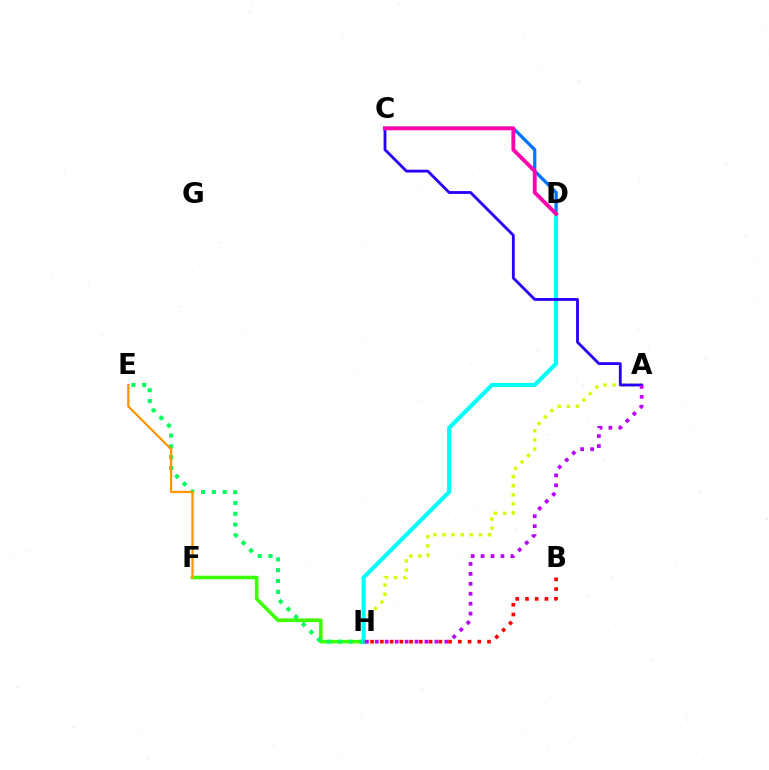{('F', 'H'): [{'color': '#3dff00', 'line_style': 'solid', 'thickness': 2.59}], ('A', 'H'): [{'color': '#d1ff00', 'line_style': 'dotted', 'thickness': 2.47}, {'color': '#b900ff', 'line_style': 'dotted', 'thickness': 2.7}], ('C', 'D'): [{'color': '#0074ff', 'line_style': 'solid', 'thickness': 2.34}, {'color': '#ff00ac', 'line_style': 'solid', 'thickness': 2.78}], ('E', 'H'): [{'color': '#00ff5c', 'line_style': 'dotted', 'thickness': 2.94}], ('D', 'H'): [{'color': '#00fff6', 'line_style': 'solid', 'thickness': 2.97}], ('E', 'F'): [{'color': '#ff9400', 'line_style': 'solid', 'thickness': 1.62}], ('A', 'C'): [{'color': '#2500ff', 'line_style': 'solid', 'thickness': 2.03}], ('B', 'H'): [{'color': '#ff0000', 'line_style': 'dotted', 'thickness': 2.65}]}